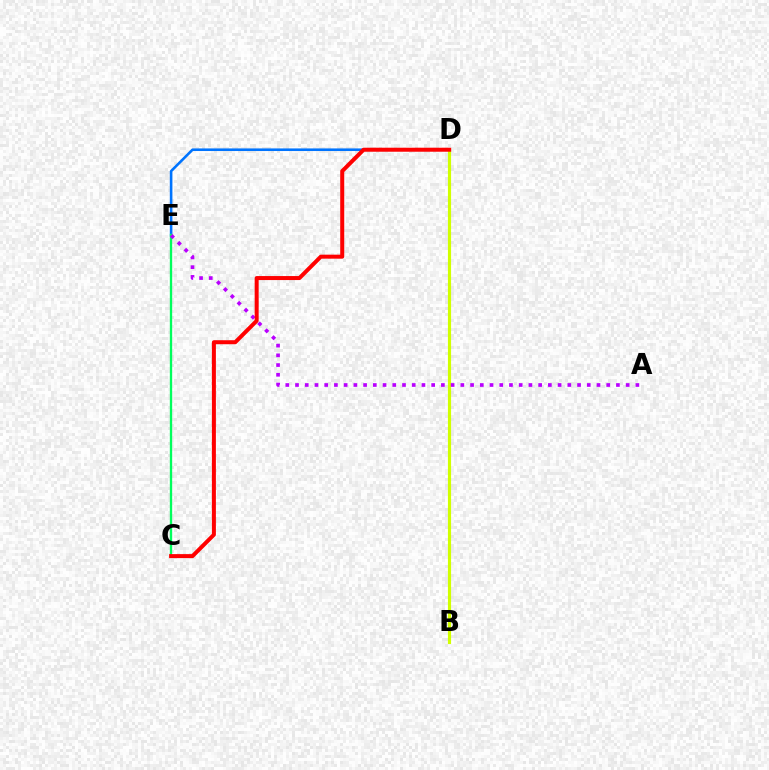{('D', 'E'): [{'color': '#0074ff', 'line_style': 'solid', 'thickness': 1.87}], ('C', 'E'): [{'color': '#00ff5c', 'line_style': 'solid', 'thickness': 1.68}], ('B', 'D'): [{'color': '#d1ff00', 'line_style': 'solid', 'thickness': 2.27}], ('A', 'E'): [{'color': '#b900ff', 'line_style': 'dotted', 'thickness': 2.64}], ('C', 'D'): [{'color': '#ff0000', 'line_style': 'solid', 'thickness': 2.88}]}